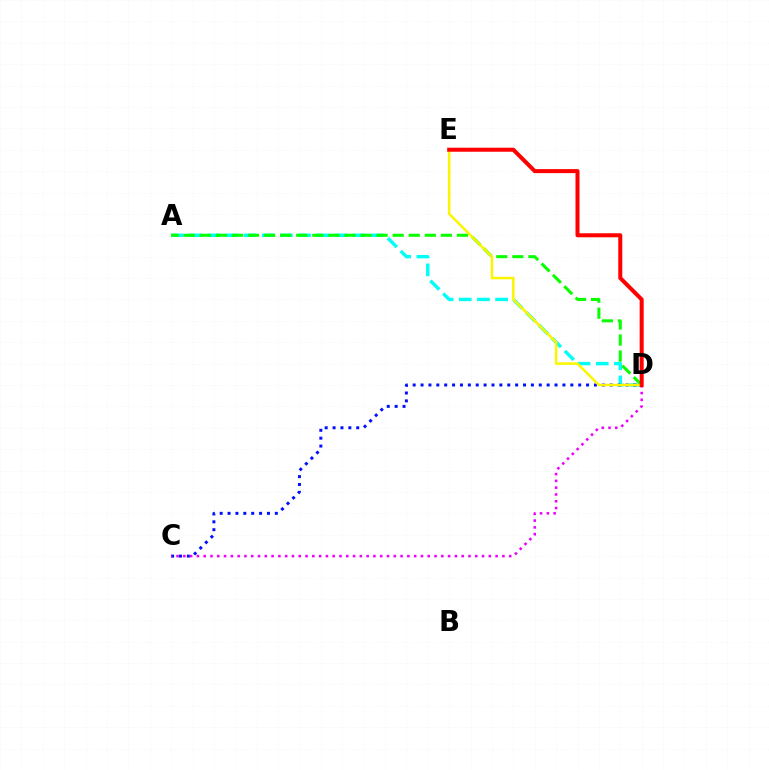{('A', 'D'): [{'color': '#00fff6', 'line_style': 'dashed', 'thickness': 2.47}, {'color': '#08ff00', 'line_style': 'dashed', 'thickness': 2.18}], ('C', 'D'): [{'color': '#0010ff', 'line_style': 'dotted', 'thickness': 2.14}, {'color': '#ee00ff', 'line_style': 'dotted', 'thickness': 1.84}], ('D', 'E'): [{'color': '#fcf500', 'line_style': 'solid', 'thickness': 1.81}, {'color': '#ff0000', 'line_style': 'solid', 'thickness': 2.9}]}